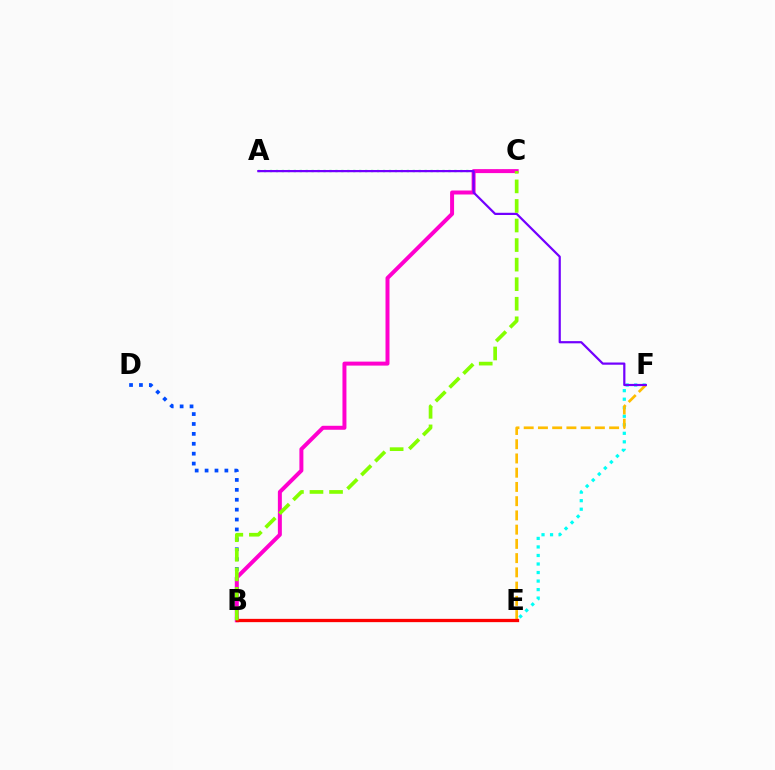{('E', 'F'): [{'color': '#00fff6', 'line_style': 'dotted', 'thickness': 2.32}, {'color': '#ffbd00', 'line_style': 'dashed', 'thickness': 1.93}], ('B', 'D'): [{'color': '#004bff', 'line_style': 'dotted', 'thickness': 2.69}], ('A', 'C'): [{'color': '#00ff39', 'line_style': 'dotted', 'thickness': 1.62}], ('B', 'C'): [{'color': '#ff00cf', 'line_style': 'solid', 'thickness': 2.86}, {'color': '#84ff00', 'line_style': 'dashed', 'thickness': 2.66}], ('A', 'F'): [{'color': '#7200ff', 'line_style': 'solid', 'thickness': 1.59}], ('B', 'E'): [{'color': '#ff0000', 'line_style': 'solid', 'thickness': 2.36}]}